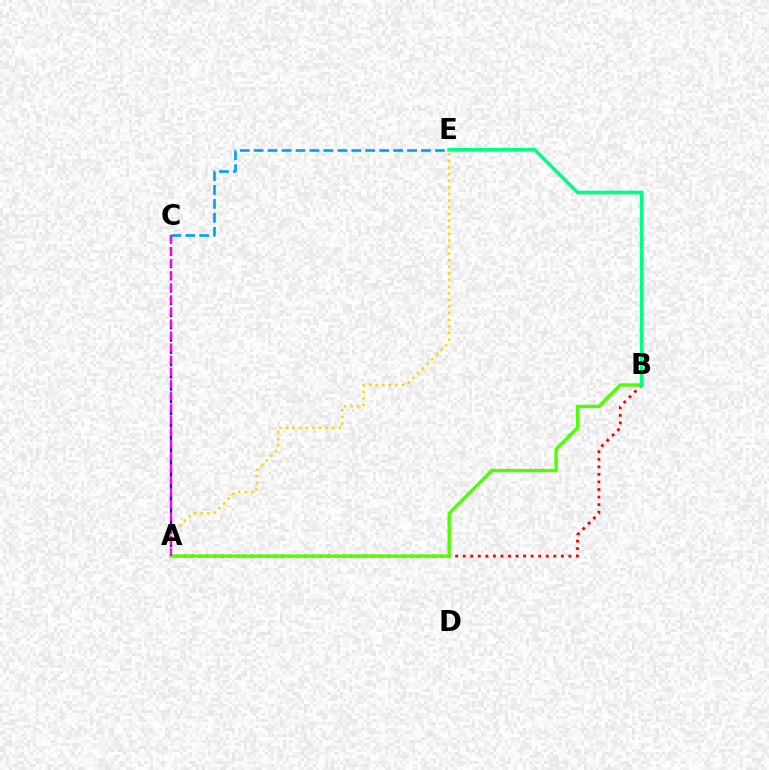{('A', 'B'): [{'color': '#ff0000', 'line_style': 'dotted', 'thickness': 2.05}, {'color': '#4fff00', 'line_style': 'solid', 'thickness': 2.41}], ('C', 'E'): [{'color': '#009eff', 'line_style': 'dashed', 'thickness': 1.89}], ('A', 'C'): [{'color': '#3700ff', 'line_style': 'dashed', 'thickness': 1.67}, {'color': '#ff00ed', 'line_style': 'dashed', 'thickness': 1.64}], ('A', 'E'): [{'color': '#ffd500', 'line_style': 'dotted', 'thickness': 1.8}], ('B', 'E'): [{'color': '#00ff86', 'line_style': 'solid', 'thickness': 2.63}]}